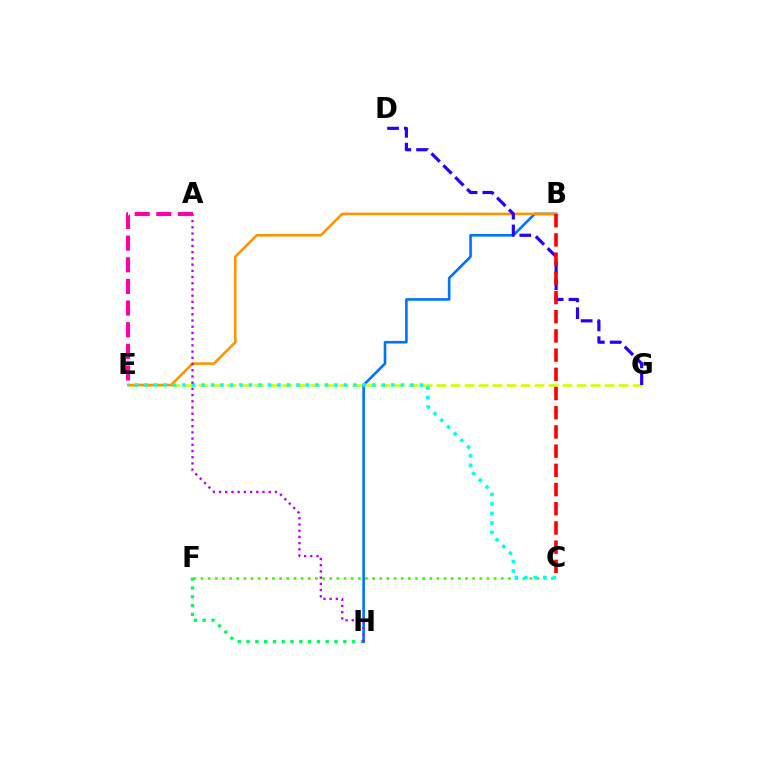{('E', 'G'): [{'color': '#d1ff00', 'line_style': 'dashed', 'thickness': 1.9}], ('F', 'H'): [{'color': '#00ff5c', 'line_style': 'dotted', 'thickness': 2.39}], ('B', 'H'): [{'color': '#0074ff', 'line_style': 'solid', 'thickness': 1.89}], ('B', 'E'): [{'color': '#ff9400', 'line_style': 'solid', 'thickness': 1.86}], ('C', 'F'): [{'color': '#3dff00', 'line_style': 'dotted', 'thickness': 1.94}], ('C', 'E'): [{'color': '#00fff6', 'line_style': 'dotted', 'thickness': 2.58}], ('A', 'H'): [{'color': '#b900ff', 'line_style': 'dotted', 'thickness': 1.69}], ('A', 'E'): [{'color': '#ff00ac', 'line_style': 'dashed', 'thickness': 2.94}], ('D', 'G'): [{'color': '#2500ff', 'line_style': 'dashed', 'thickness': 2.28}], ('B', 'C'): [{'color': '#ff0000', 'line_style': 'dashed', 'thickness': 2.61}]}